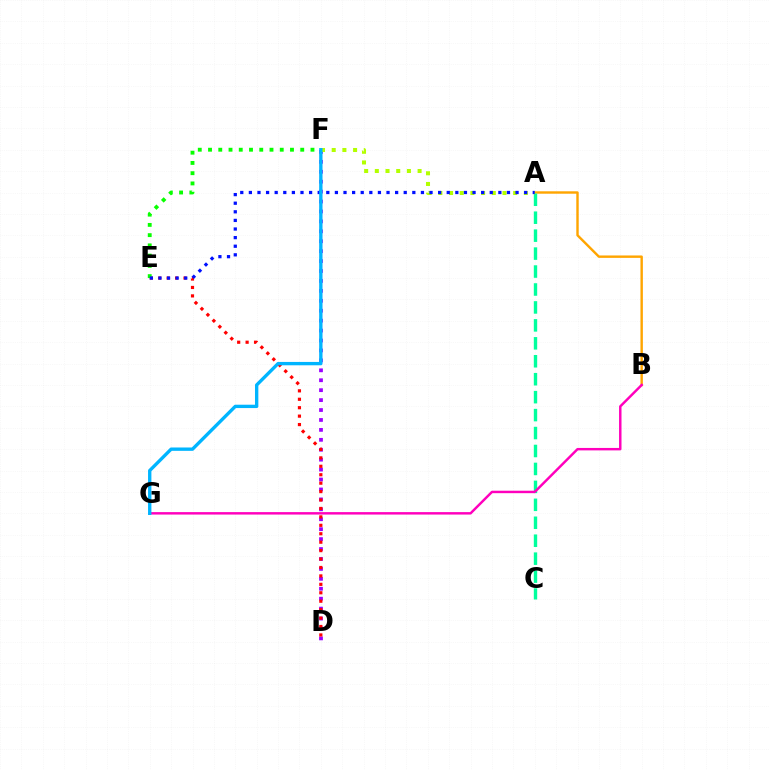{('D', 'F'): [{'color': '#9b00ff', 'line_style': 'dotted', 'thickness': 2.7}], ('D', 'E'): [{'color': '#ff0000', 'line_style': 'dotted', 'thickness': 2.29}], ('A', 'B'): [{'color': '#ffa500', 'line_style': 'solid', 'thickness': 1.74}], ('E', 'F'): [{'color': '#08ff00', 'line_style': 'dotted', 'thickness': 2.78}], ('A', 'C'): [{'color': '#00ff9d', 'line_style': 'dashed', 'thickness': 2.44}], ('B', 'G'): [{'color': '#ff00bd', 'line_style': 'solid', 'thickness': 1.77}], ('A', 'F'): [{'color': '#b3ff00', 'line_style': 'dotted', 'thickness': 2.9}], ('A', 'E'): [{'color': '#0010ff', 'line_style': 'dotted', 'thickness': 2.34}], ('F', 'G'): [{'color': '#00b5ff', 'line_style': 'solid', 'thickness': 2.42}]}